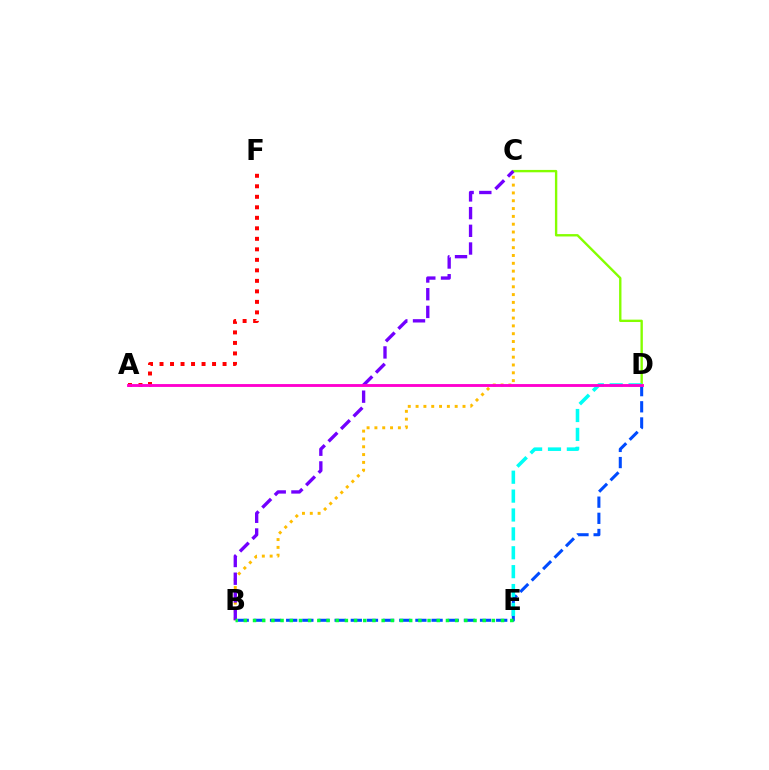{('B', 'D'): [{'color': '#004bff', 'line_style': 'dashed', 'thickness': 2.19}], ('C', 'D'): [{'color': '#84ff00', 'line_style': 'solid', 'thickness': 1.71}], ('B', 'C'): [{'color': '#ffbd00', 'line_style': 'dotted', 'thickness': 2.12}, {'color': '#7200ff', 'line_style': 'dashed', 'thickness': 2.4}], ('B', 'E'): [{'color': '#00ff39', 'line_style': 'dotted', 'thickness': 2.5}], ('D', 'E'): [{'color': '#00fff6', 'line_style': 'dashed', 'thickness': 2.57}], ('A', 'F'): [{'color': '#ff0000', 'line_style': 'dotted', 'thickness': 2.85}], ('A', 'D'): [{'color': '#ff00cf', 'line_style': 'solid', 'thickness': 2.06}]}